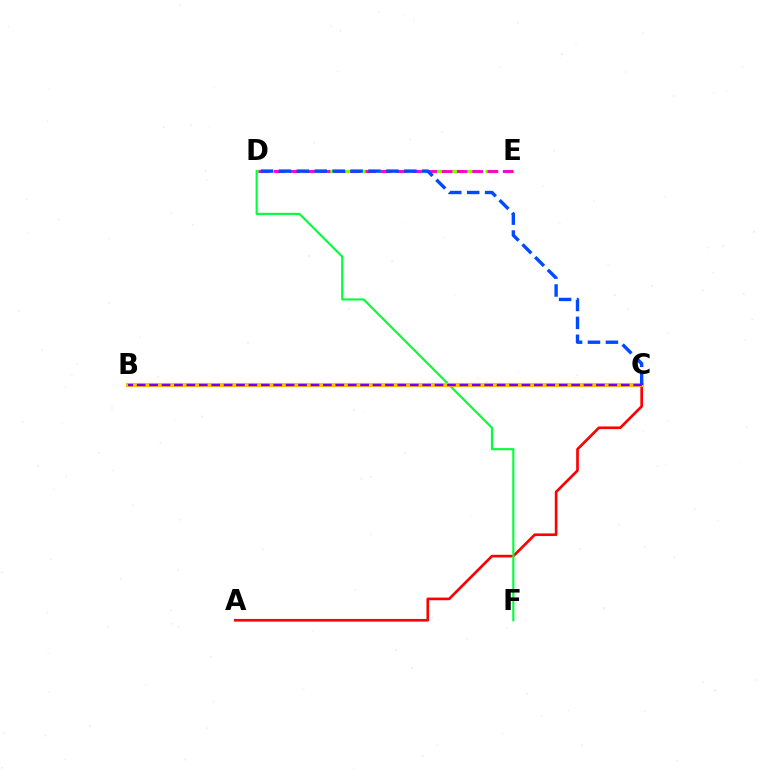{('A', 'C'): [{'color': '#ff0000', 'line_style': 'solid', 'thickness': 1.91}], ('B', 'C'): [{'color': '#00fff6', 'line_style': 'dotted', 'thickness': 1.94}, {'color': '#ffbd00', 'line_style': 'solid', 'thickness': 3.0}, {'color': '#7200ff', 'line_style': 'dashed', 'thickness': 1.69}], ('D', 'E'): [{'color': '#84ff00', 'line_style': 'dashed', 'thickness': 2.38}, {'color': '#ff00cf', 'line_style': 'dashed', 'thickness': 2.07}], ('D', 'F'): [{'color': '#00ff39', 'line_style': 'solid', 'thickness': 1.52}], ('C', 'D'): [{'color': '#004bff', 'line_style': 'dashed', 'thickness': 2.43}]}